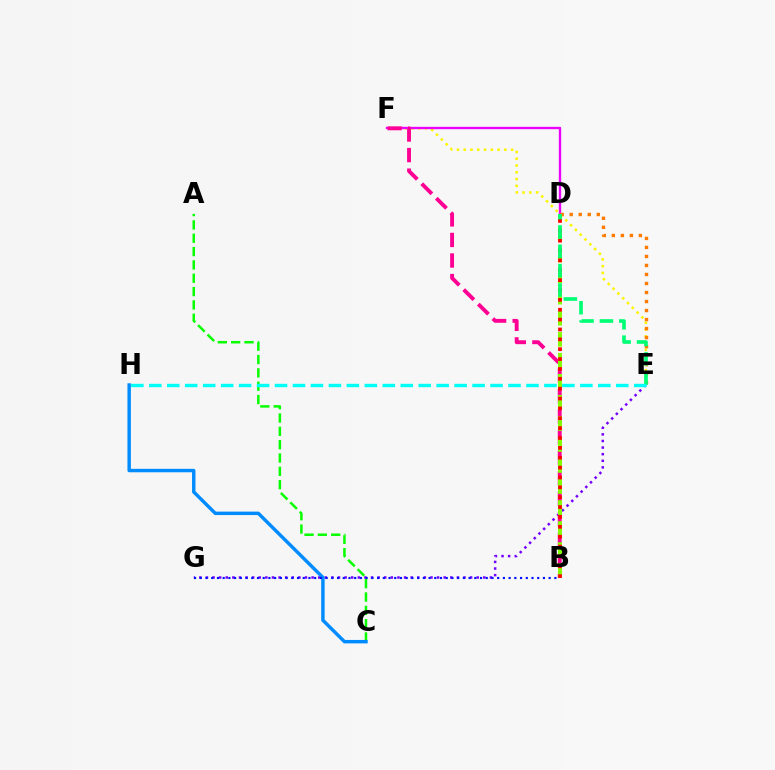{('E', 'F'): [{'color': '#fcf500', 'line_style': 'dotted', 'thickness': 1.84}], ('D', 'F'): [{'color': '#ee00ff', 'line_style': 'solid', 'thickness': 1.7}], ('A', 'C'): [{'color': '#08ff00', 'line_style': 'dashed', 'thickness': 1.81}], ('E', 'G'): [{'color': '#7200ff', 'line_style': 'dotted', 'thickness': 1.79}], ('B', 'F'): [{'color': '#ff0094', 'line_style': 'dashed', 'thickness': 2.79}], ('B', 'D'): [{'color': '#84ff00', 'line_style': 'dashed', 'thickness': 2.86}, {'color': '#ff0000', 'line_style': 'dotted', 'thickness': 2.68}], ('D', 'E'): [{'color': '#ff7c00', 'line_style': 'dotted', 'thickness': 2.45}, {'color': '#00ff74', 'line_style': 'dashed', 'thickness': 2.63}], ('C', 'H'): [{'color': '#008cff', 'line_style': 'solid', 'thickness': 2.48}], ('E', 'H'): [{'color': '#00fff6', 'line_style': 'dashed', 'thickness': 2.44}], ('B', 'G'): [{'color': '#0010ff', 'line_style': 'dotted', 'thickness': 1.55}]}